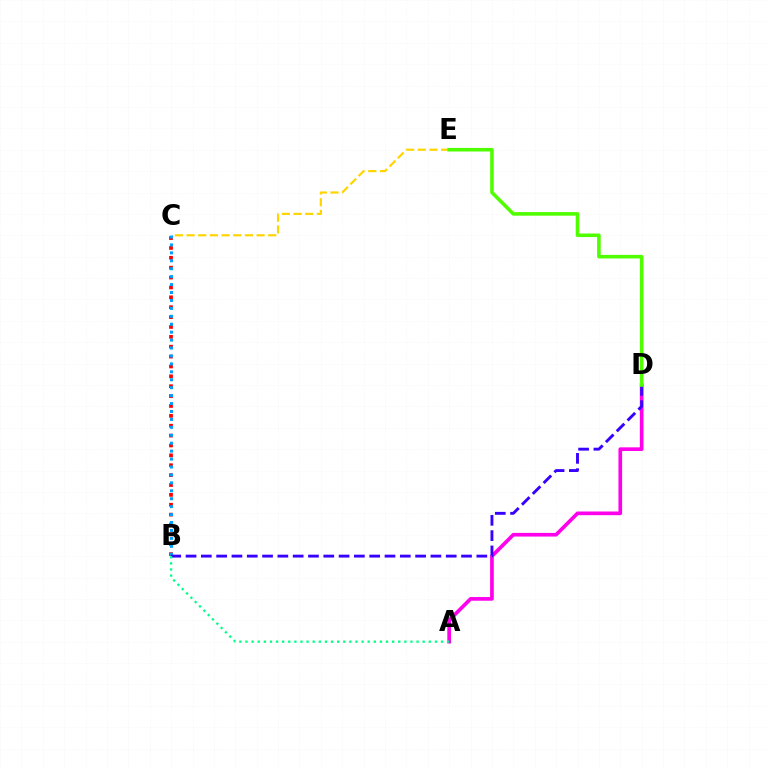{('B', 'C'): [{'color': '#ff0000', 'line_style': 'dotted', 'thickness': 2.68}, {'color': '#009eff', 'line_style': 'dotted', 'thickness': 2.15}], ('A', 'D'): [{'color': '#ff00ed', 'line_style': 'solid', 'thickness': 2.65}], ('B', 'D'): [{'color': '#3700ff', 'line_style': 'dashed', 'thickness': 2.08}], ('C', 'E'): [{'color': '#ffd500', 'line_style': 'dashed', 'thickness': 1.58}], ('A', 'B'): [{'color': '#00ff86', 'line_style': 'dotted', 'thickness': 1.66}], ('D', 'E'): [{'color': '#4fff00', 'line_style': 'solid', 'thickness': 2.58}]}